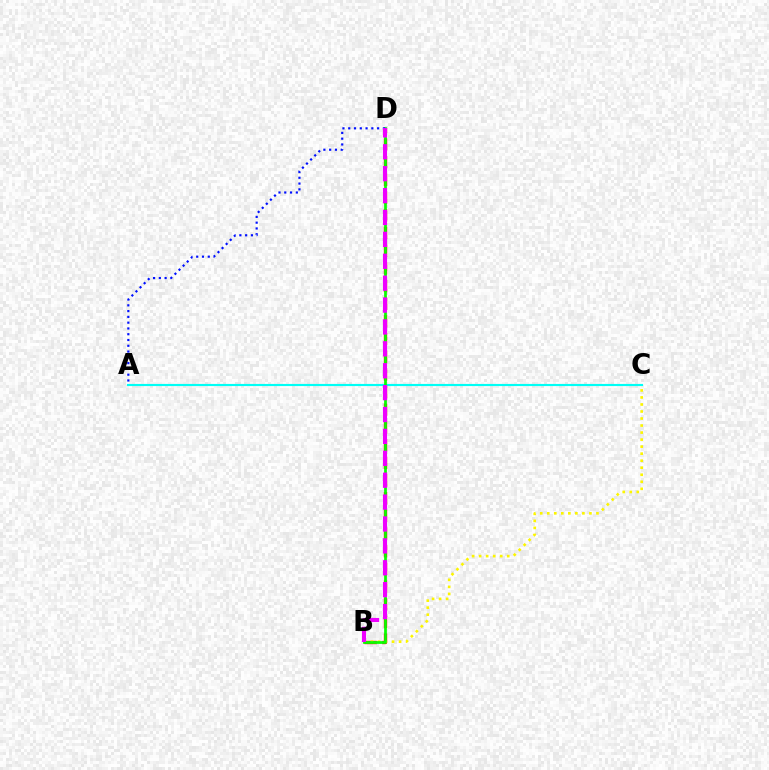{('A', 'C'): [{'color': '#00fff6', 'line_style': 'solid', 'thickness': 1.54}], ('B', 'D'): [{'color': '#ff0000', 'line_style': 'dashed', 'thickness': 2.4}, {'color': '#08ff00', 'line_style': 'solid', 'thickness': 1.96}, {'color': '#ee00ff', 'line_style': 'dashed', 'thickness': 2.97}], ('B', 'C'): [{'color': '#fcf500', 'line_style': 'dotted', 'thickness': 1.91}], ('A', 'D'): [{'color': '#0010ff', 'line_style': 'dotted', 'thickness': 1.57}]}